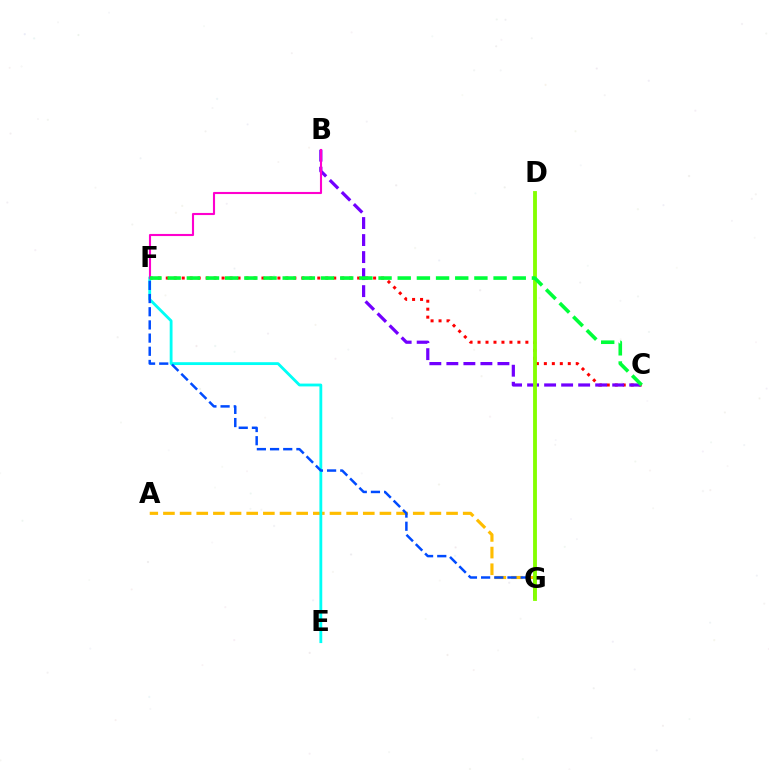{('A', 'G'): [{'color': '#ffbd00', 'line_style': 'dashed', 'thickness': 2.26}], ('C', 'F'): [{'color': '#ff0000', 'line_style': 'dotted', 'thickness': 2.17}, {'color': '#00ff39', 'line_style': 'dashed', 'thickness': 2.6}], ('E', 'F'): [{'color': '#00fff6', 'line_style': 'solid', 'thickness': 2.03}], ('B', 'C'): [{'color': '#7200ff', 'line_style': 'dashed', 'thickness': 2.31}], ('F', 'G'): [{'color': '#004bff', 'line_style': 'dashed', 'thickness': 1.79}], ('B', 'F'): [{'color': '#ff00cf', 'line_style': 'solid', 'thickness': 1.52}], ('D', 'G'): [{'color': '#84ff00', 'line_style': 'solid', 'thickness': 2.77}]}